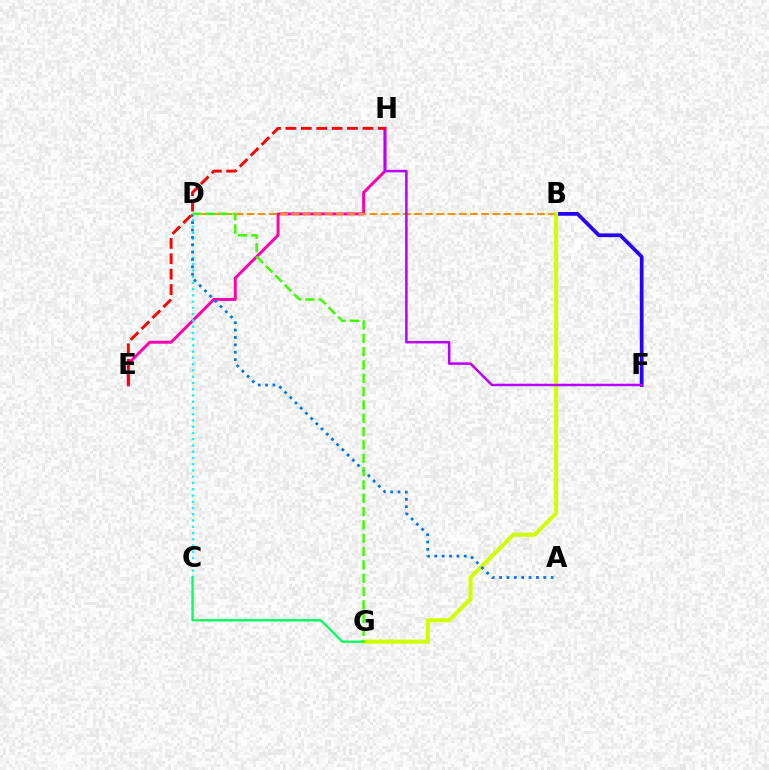{('E', 'H'): [{'color': '#ff00ac', 'line_style': 'solid', 'thickness': 2.12}, {'color': '#ff0000', 'line_style': 'dashed', 'thickness': 2.09}], ('B', 'D'): [{'color': '#ff9400', 'line_style': 'dashed', 'thickness': 1.52}], ('C', 'D'): [{'color': '#00fff6', 'line_style': 'dotted', 'thickness': 1.7}], ('B', 'F'): [{'color': '#2500ff', 'line_style': 'solid', 'thickness': 2.68}], ('B', 'G'): [{'color': '#d1ff00', 'line_style': 'solid', 'thickness': 2.89}], ('F', 'H'): [{'color': '#b900ff', 'line_style': 'solid', 'thickness': 1.8}], ('C', 'G'): [{'color': '#00ff5c', 'line_style': 'solid', 'thickness': 1.63}], ('A', 'D'): [{'color': '#0074ff', 'line_style': 'dotted', 'thickness': 2.0}], ('D', 'G'): [{'color': '#3dff00', 'line_style': 'dashed', 'thickness': 1.81}]}